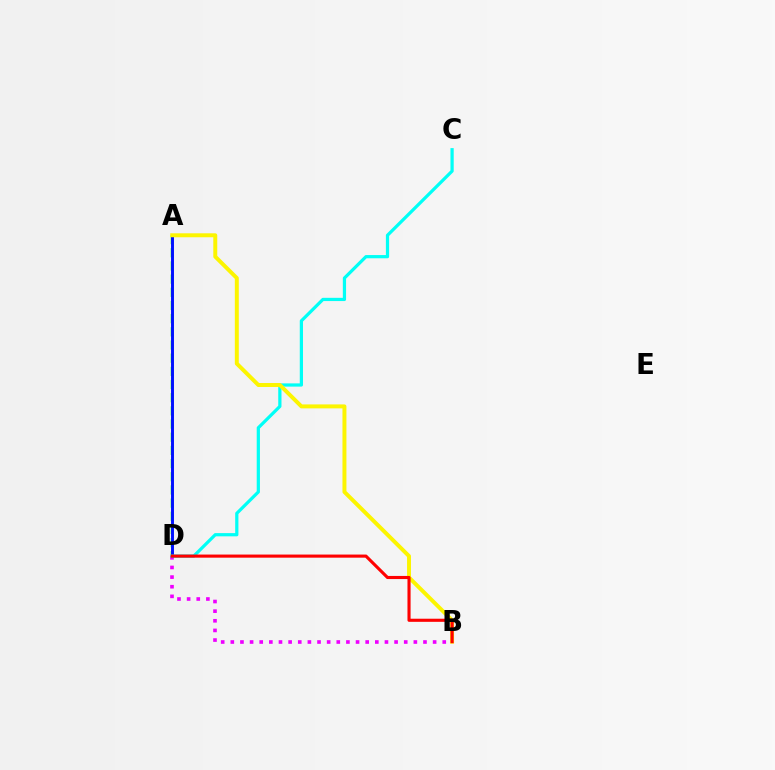{('B', 'D'): [{'color': '#ee00ff', 'line_style': 'dotted', 'thickness': 2.62}, {'color': '#ff0000', 'line_style': 'solid', 'thickness': 2.24}], ('A', 'D'): [{'color': '#08ff00', 'line_style': 'dashed', 'thickness': 1.79}, {'color': '#0010ff', 'line_style': 'solid', 'thickness': 2.11}], ('C', 'D'): [{'color': '#00fff6', 'line_style': 'solid', 'thickness': 2.32}], ('A', 'B'): [{'color': '#fcf500', 'line_style': 'solid', 'thickness': 2.85}]}